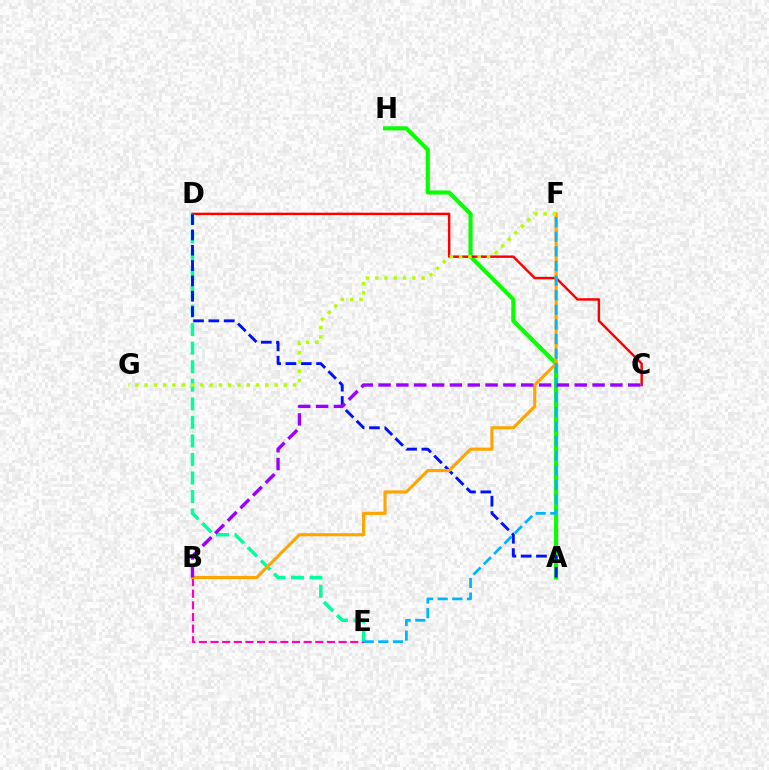{('A', 'H'): [{'color': '#08ff00', 'line_style': 'solid', 'thickness': 2.95}], ('C', 'D'): [{'color': '#ff0000', 'line_style': 'solid', 'thickness': 1.76}], ('B', 'E'): [{'color': '#ff00bd', 'line_style': 'dashed', 'thickness': 1.58}], ('D', 'E'): [{'color': '#00ff9d', 'line_style': 'dashed', 'thickness': 2.52}], ('A', 'D'): [{'color': '#0010ff', 'line_style': 'dashed', 'thickness': 2.08}], ('B', 'F'): [{'color': '#ffa500', 'line_style': 'solid', 'thickness': 2.26}], ('F', 'G'): [{'color': '#b3ff00', 'line_style': 'dotted', 'thickness': 2.52}], ('E', 'F'): [{'color': '#00b5ff', 'line_style': 'dashed', 'thickness': 1.98}], ('B', 'C'): [{'color': '#9b00ff', 'line_style': 'dashed', 'thickness': 2.42}]}